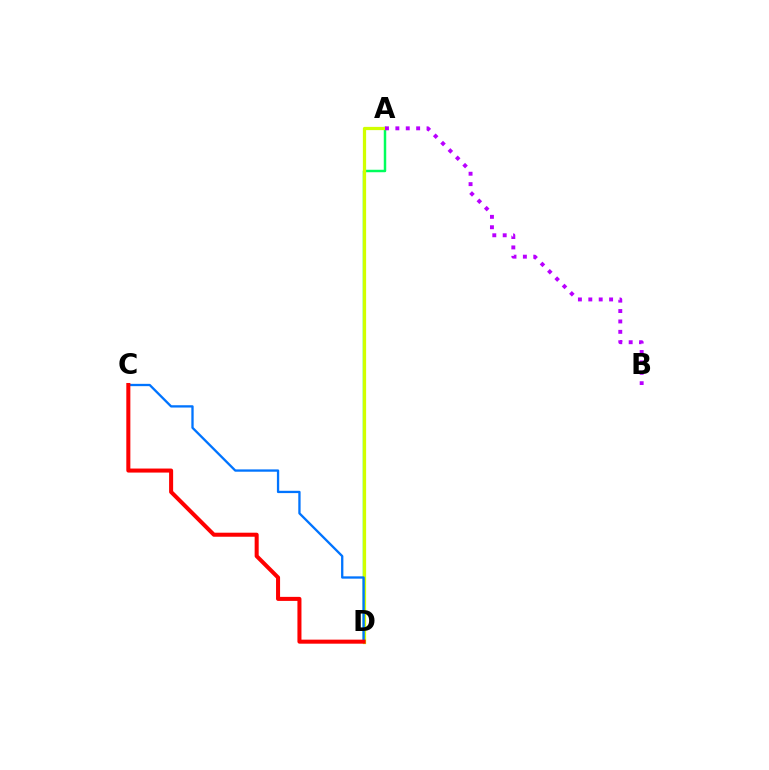{('A', 'D'): [{'color': '#00ff5c', 'line_style': 'solid', 'thickness': 1.78}, {'color': '#d1ff00', 'line_style': 'solid', 'thickness': 2.33}], ('C', 'D'): [{'color': '#0074ff', 'line_style': 'solid', 'thickness': 1.66}, {'color': '#ff0000', 'line_style': 'solid', 'thickness': 2.9}], ('A', 'B'): [{'color': '#b900ff', 'line_style': 'dotted', 'thickness': 2.82}]}